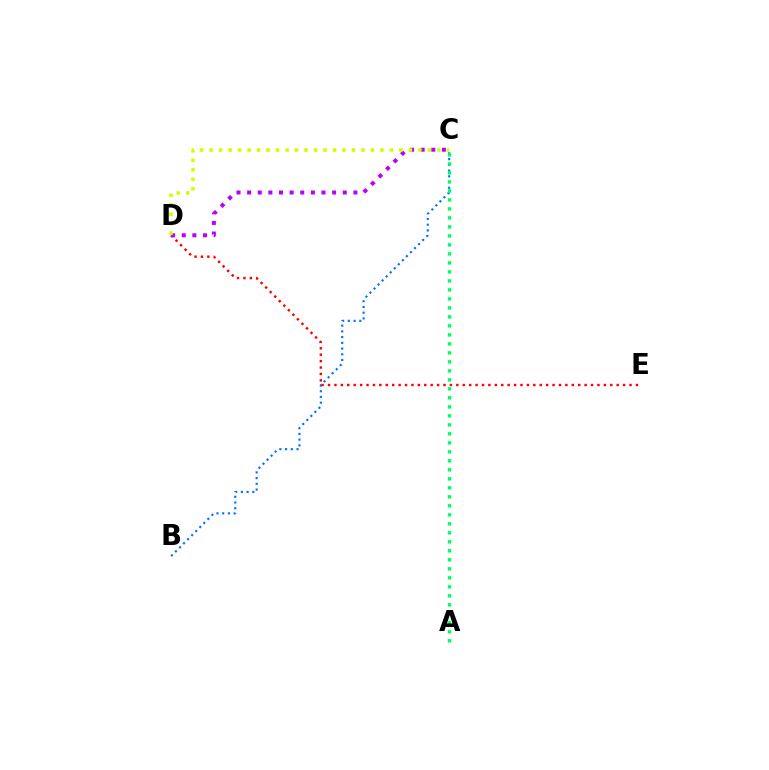{('B', 'C'): [{'color': '#0074ff', 'line_style': 'dotted', 'thickness': 1.56}], ('A', 'C'): [{'color': '#00ff5c', 'line_style': 'dotted', 'thickness': 2.44}], ('D', 'E'): [{'color': '#ff0000', 'line_style': 'dotted', 'thickness': 1.74}], ('C', 'D'): [{'color': '#b900ff', 'line_style': 'dotted', 'thickness': 2.89}, {'color': '#d1ff00', 'line_style': 'dotted', 'thickness': 2.58}]}